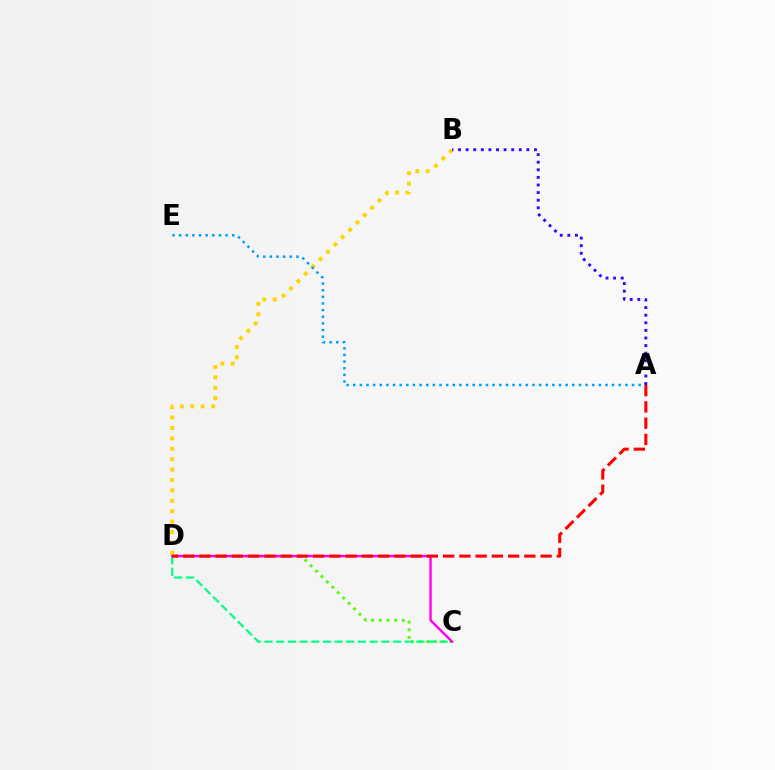{('B', 'D'): [{'color': '#ffd500', 'line_style': 'dotted', 'thickness': 2.83}], ('C', 'D'): [{'color': '#4fff00', 'line_style': 'dotted', 'thickness': 2.08}, {'color': '#00ff86', 'line_style': 'dashed', 'thickness': 1.59}, {'color': '#ff00ed', 'line_style': 'solid', 'thickness': 1.72}], ('A', 'E'): [{'color': '#009eff', 'line_style': 'dotted', 'thickness': 1.8}], ('A', 'B'): [{'color': '#3700ff', 'line_style': 'dotted', 'thickness': 2.06}], ('A', 'D'): [{'color': '#ff0000', 'line_style': 'dashed', 'thickness': 2.21}]}